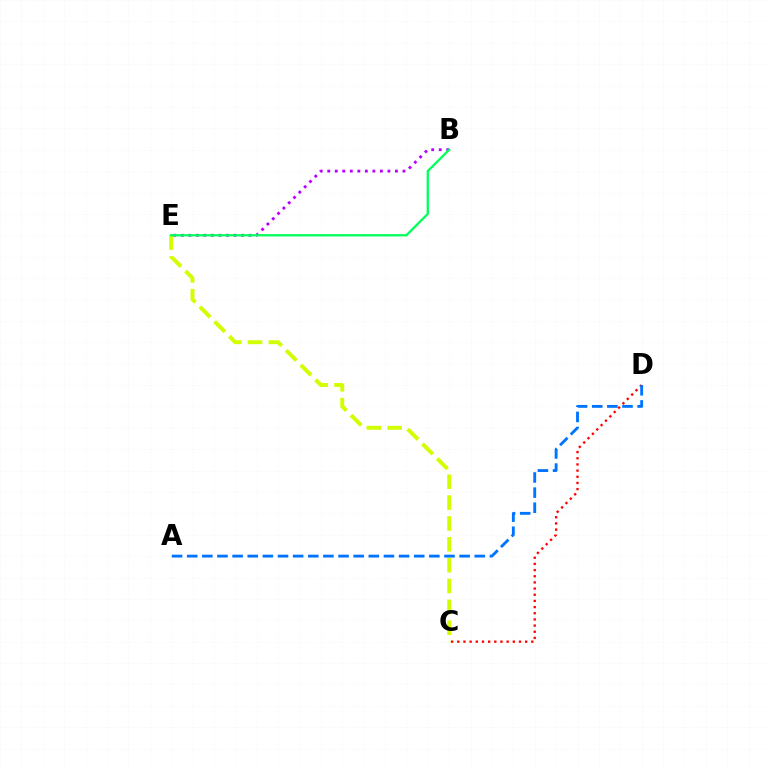{('C', 'D'): [{'color': '#ff0000', 'line_style': 'dotted', 'thickness': 1.68}], ('B', 'E'): [{'color': '#b900ff', 'line_style': 'dotted', 'thickness': 2.04}, {'color': '#00ff5c', 'line_style': 'solid', 'thickness': 1.66}], ('C', 'E'): [{'color': '#d1ff00', 'line_style': 'dashed', 'thickness': 2.83}], ('A', 'D'): [{'color': '#0074ff', 'line_style': 'dashed', 'thickness': 2.06}]}